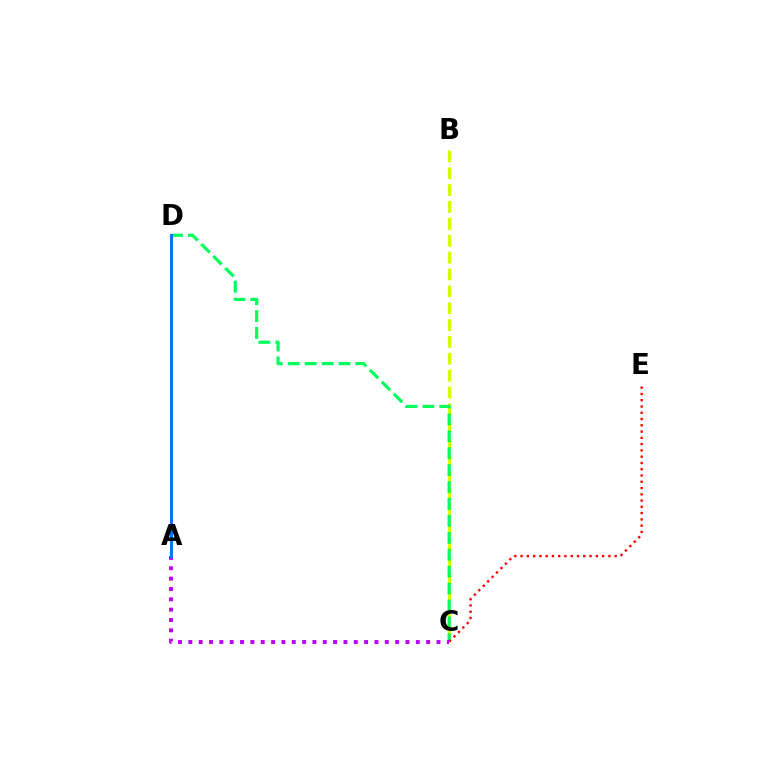{('B', 'C'): [{'color': '#d1ff00', 'line_style': 'dashed', 'thickness': 2.29}], ('C', 'D'): [{'color': '#00ff5c', 'line_style': 'dashed', 'thickness': 2.3}], ('C', 'E'): [{'color': '#ff0000', 'line_style': 'dotted', 'thickness': 1.7}], ('A', 'C'): [{'color': '#b900ff', 'line_style': 'dotted', 'thickness': 2.81}], ('A', 'D'): [{'color': '#0074ff', 'line_style': 'solid', 'thickness': 2.13}]}